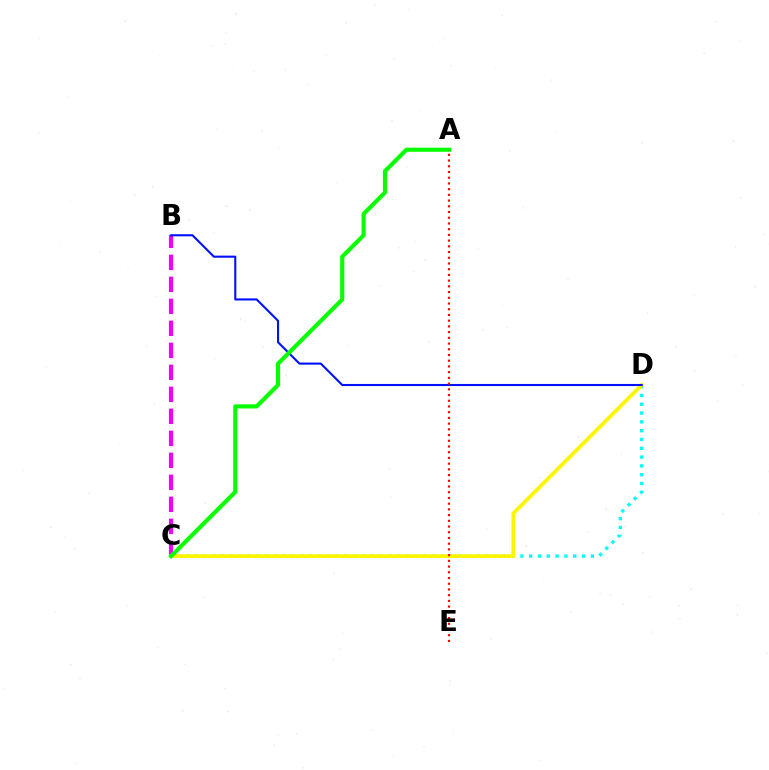{('B', 'C'): [{'color': '#ee00ff', 'line_style': 'dashed', 'thickness': 2.99}], ('C', 'D'): [{'color': '#00fff6', 'line_style': 'dotted', 'thickness': 2.39}, {'color': '#fcf500', 'line_style': 'solid', 'thickness': 2.7}], ('B', 'D'): [{'color': '#0010ff', 'line_style': 'solid', 'thickness': 1.51}], ('A', 'C'): [{'color': '#08ff00', 'line_style': 'solid', 'thickness': 2.97}], ('A', 'E'): [{'color': '#ff0000', 'line_style': 'dotted', 'thickness': 1.55}]}